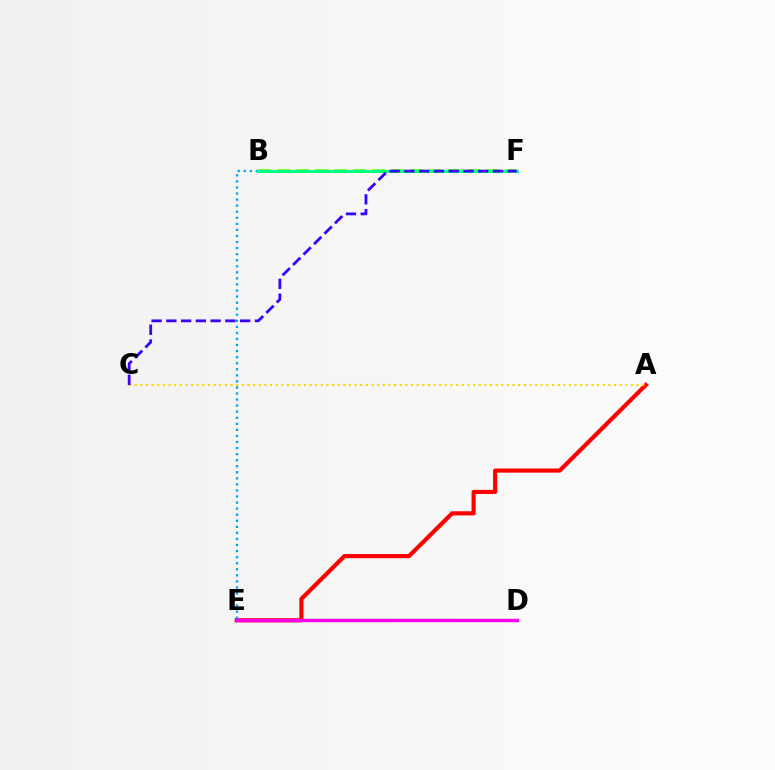{('A', 'E'): [{'color': '#ff0000', 'line_style': 'solid', 'thickness': 2.99}], ('B', 'F'): [{'color': '#4fff00', 'line_style': 'dashed', 'thickness': 2.58}, {'color': '#00ff86', 'line_style': 'solid', 'thickness': 2.11}], ('D', 'E'): [{'color': '#ff00ed', 'line_style': 'solid', 'thickness': 2.45}], ('A', 'C'): [{'color': '#ffd500', 'line_style': 'dotted', 'thickness': 1.53}], ('B', 'E'): [{'color': '#009eff', 'line_style': 'dotted', 'thickness': 1.65}], ('C', 'F'): [{'color': '#3700ff', 'line_style': 'dashed', 'thickness': 2.01}]}